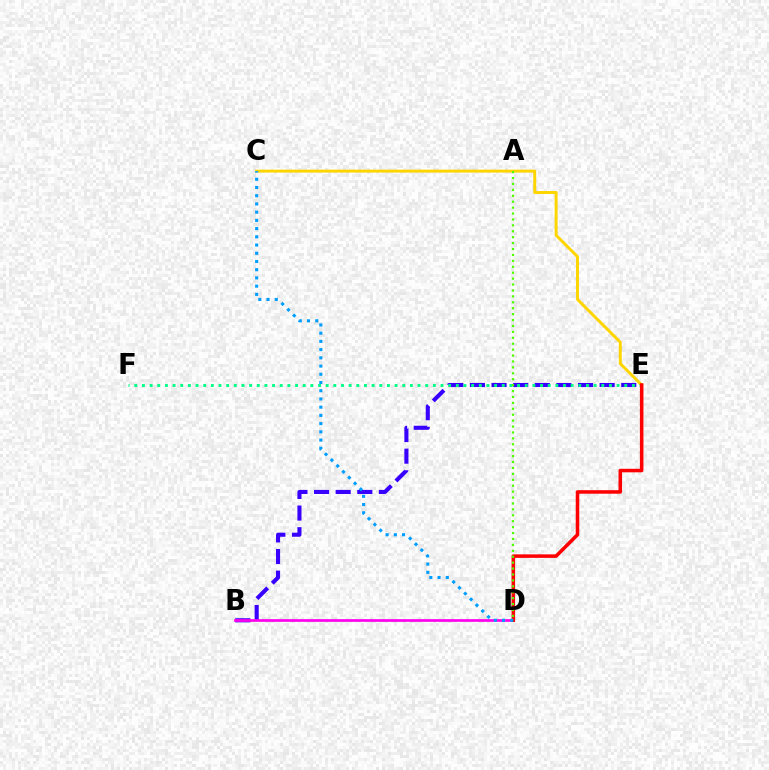{('B', 'E'): [{'color': '#3700ff', 'line_style': 'dashed', 'thickness': 2.94}], ('C', 'E'): [{'color': '#ffd500', 'line_style': 'solid', 'thickness': 2.11}], ('B', 'D'): [{'color': '#ff00ed', 'line_style': 'solid', 'thickness': 1.93}], ('E', 'F'): [{'color': '#00ff86', 'line_style': 'dotted', 'thickness': 2.08}], ('D', 'E'): [{'color': '#ff0000', 'line_style': 'solid', 'thickness': 2.54}], ('C', 'D'): [{'color': '#009eff', 'line_style': 'dotted', 'thickness': 2.23}], ('A', 'D'): [{'color': '#4fff00', 'line_style': 'dotted', 'thickness': 1.61}]}